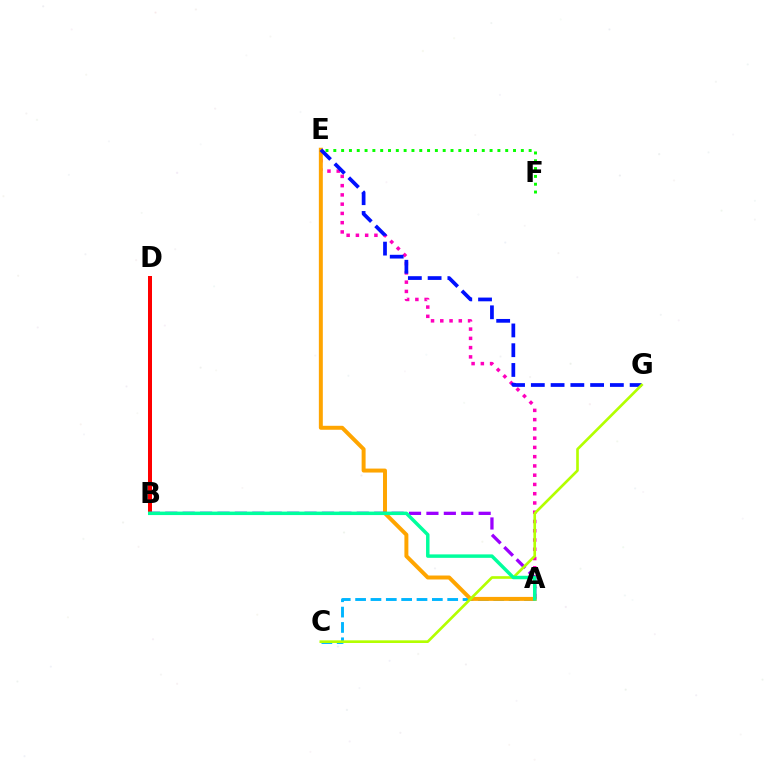{('A', 'C'): [{'color': '#00b5ff', 'line_style': 'dashed', 'thickness': 2.09}], ('A', 'E'): [{'color': '#ff00bd', 'line_style': 'dotted', 'thickness': 2.52}, {'color': '#ffa500', 'line_style': 'solid', 'thickness': 2.86}], ('E', 'G'): [{'color': '#0010ff', 'line_style': 'dashed', 'thickness': 2.68}], ('B', 'D'): [{'color': '#ff0000', 'line_style': 'solid', 'thickness': 2.88}], ('A', 'B'): [{'color': '#9b00ff', 'line_style': 'dashed', 'thickness': 2.37}, {'color': '#00ff9d', 'line_style': 'solid', 'thickness': 2.5}], ('C', 'G'): [{'color': '#b3ff00', 'line_style': 'solid', 'thickness': 1.91}], ('E', 'F'): [{'color': '#08ff00', 'line_style': 'dotted', 'thickness': 2.12}]}